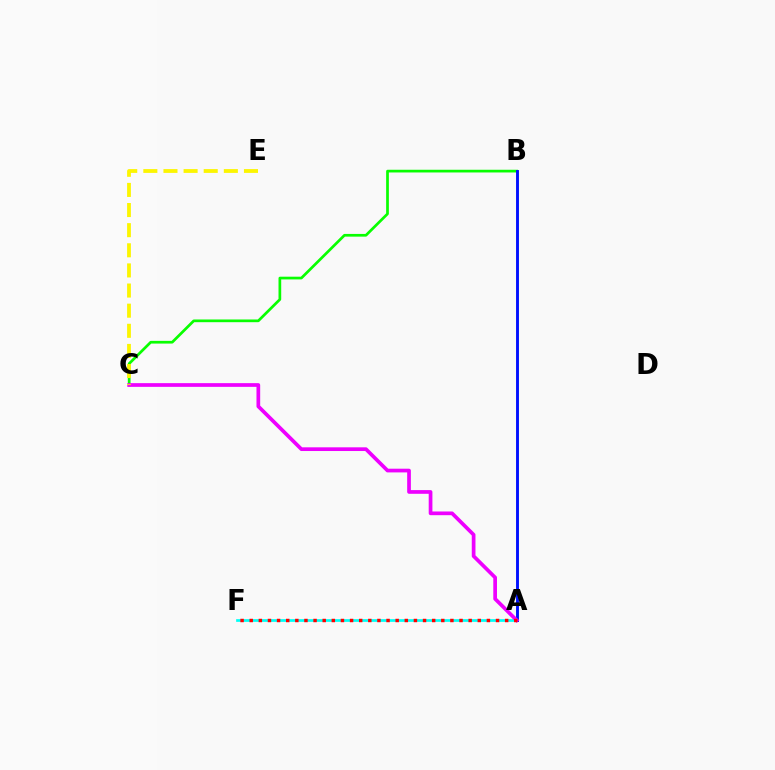{('A', 'F'): [{'color': '#00fff6', 'line_style': 'solid', 'thickness': 1.95}, {'color': '#ff0000', 'line_style': 'dotted', 'thickness': 2.48}], ('B', 'C'): [{'color': '#08ff00', 'line_style': 'solid', 'thickness': 1.95}], ('A', 'B'): [{'color': '#0010ff', 'line_style': 'solid', 'thickness': 2.09}], ('A', 'C'): [{'color': '#ee00ff', 'line_style': 'solid', 'thickness': 2.67}], ('C', 'E'): [{'color': '#fcf500', 'line_style': 'dashed', 'thickness': 2.73}]}